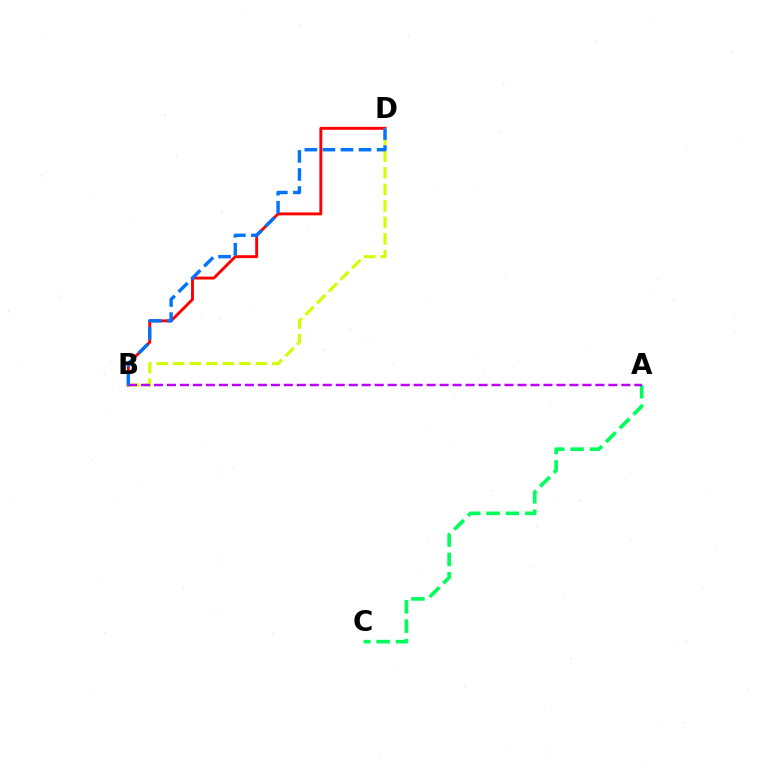{('B', 'D'): [{'color': '#ff0000', 'line_style': 'solid', 'thickness': 2.09}, {'color': '#d1ff00', 'line_style': 'dashed', 'thickness': 2.24}, {'color': '#0074ff', 'line_style': 'dashed', 'thickness': 2.45}], ('A', 'C'): [{'color': '#00ff5c', 'line_style': 'dashed', 'thickness': 2.63}], ('A', 'B'): [{'color': '#b900ff', 'line_style': 'dashed', 'thickness': 1.76}]}